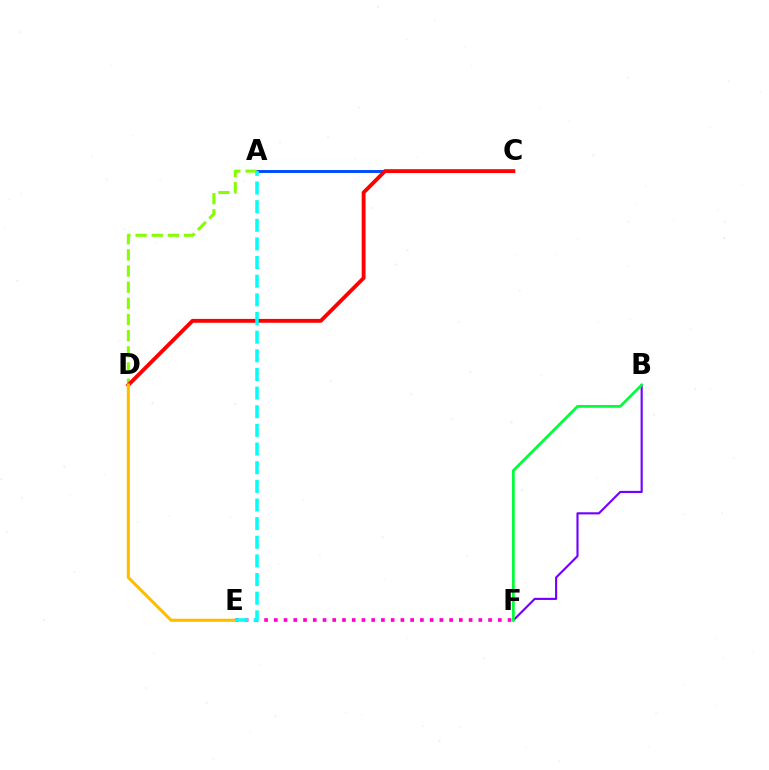{('A', 'C'): [{'color': '#004bff', 'line_style': 'solid', 'thickness': 2.12}], ('A', 'D'): [{'color': '#84ff00', 'line_style': 'dashed', 'thickness': 2.2}], ('E', 'F'): [{'color': '#ff00cf', 'line_style': 'dotted', 'thickness': 2.65}], ('B', 'F'): [{'color': '#7200ff', 'line_style': 'solid', 'thickness': 1.53}, {'color': '#00ff39', 'line_style': 'solid', 'thickness': 1.98}], ('C', 'D'): [{'color': '#ff0000', 'line_style': 'solid', 'thickness': 2.77}], ('D', 'E'): [{'color': '#ffbd00', 'line_style': 'solid', 'thickness': 2.24}], ('A', 'E'): [{'color': '#00fff6', 'line_style': 'dashed', 'thickness': 2.53}]}